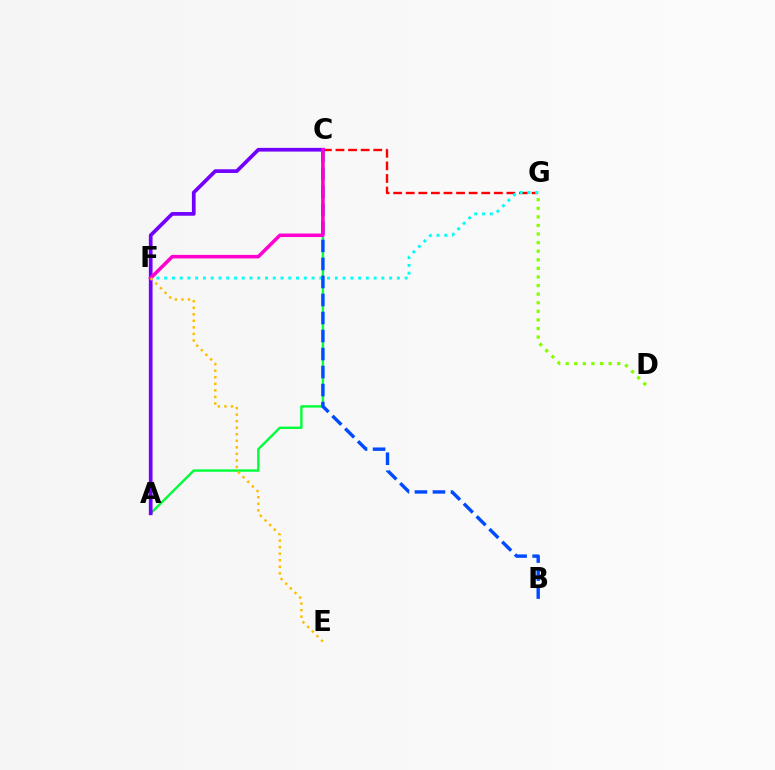{('A', 'C'): [{'color': '#00ff39', 'line_style': 'solid', 'thickness': 1.72}, {'color': '#7200ff', 'line_style': 'solid', 'thickness': 2.67}], ('C', 'G'): [{'color': '#ff0000', 'line_style': 'dashed', 'thickness': 1.71}], ('F', 'G'): [{'color': '#00fff6', 'line_style': 'dotted', 'thickness': 2.11}], ('B', 'C'): [{'color': '#004bff', 'line_style': 'dashed', 'thickness': 2.45}], ('D', 'G'): [{'color': '#84ff00', 'line_style': 'dotted', 'thickness': 2.33}], ('C', 'F'): [{'color': '#ff00cf', 'line_style': 'solid', 'thickness': 2.55}], ('E', 'F'): [{'color': '#ffbd00', 'line_style': 'dotted', 'thickness': 1.78}]}